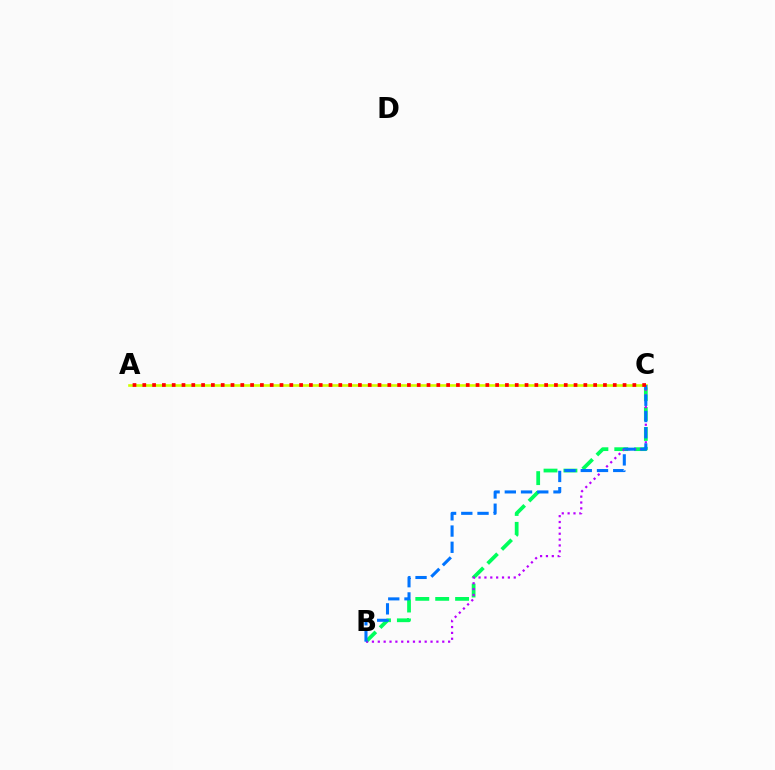{('B', 'C'): [{'color': '#00ff5c', 'line_style': 'dashed', 'thickness': 2.7}, {'color': '#b900ff', 'line_style': 'dotted', 'thickness': 1.59}, {'color': '#0074ff', 'line_style': 'dashed', 'thickness': 2.2}], ('A', 'C'): [{'color': '#d1ff00', 'line_style': 'solid', 'thickness': 1.9}, {'color': '#ff0000', 'line_style': 'dotted', 'thickness': 2.66}]}